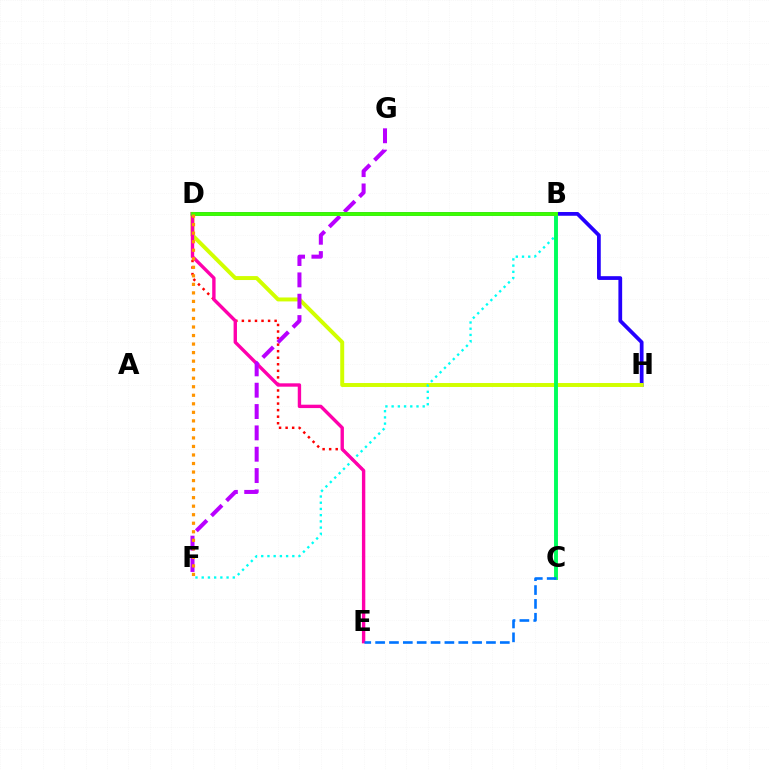{('D', 'H'): [{'color': '#2500ff', 'line_style': 'solid', 'thickness': 2.7}, {'color': '#d1ff00', 'line_style': 'solid', 'thickness': 2.85}], ('D', 'E'): [{'color': '#ff0000', 'line_style': 'dotted', 'thickness': 1.78}, {'color': '#ff00ac', 'line_style': 'solid', 'thickness': 2.43}], ('B', 'F'): [{'color': '#00fff6', 'line_style': 'dotted', 'thickness': 1.69}], ('B', 'C'): [{'color': '#00ff5c', 'line_style': 'solid', 'thickness': 2.81}], ('F', 'G'): [{'color': '#b900ff', 'line_style': 'dashed', 'thickness': 2.9}], ('C', 'E'): [{'color': '#0074ff', 'line_style': 'dashed', 'thickness': 1.88}], ('B', 'D'): [{'color': '#3dff00', 'line_style': 'solid', 'thickness': 2.76}], ('D', 'F'): [{'color': '#ff9400', 'line_style': 'dotted', 'thickness': 2.32}]}